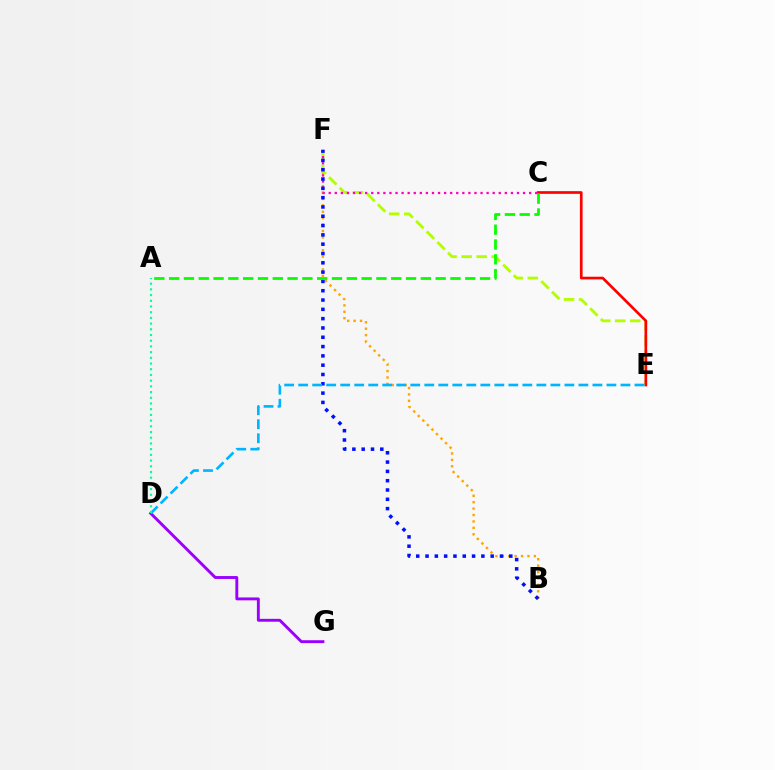{('B', 'F'): [{'color': '#ffa500', 'line_style': 'dotted', 'thickness': 1.74}, {'color': '#0010ff', 'line_style': 'dotted', 'thickness': 2.53}], ('E', 'F'): [{'color': '#b3ff00', 'line_style': 'dashed', 'thickness': 2.04}], ('C', 'E'): [{'color': '#ff0000', 'line_style': 'solid', 'thickness': 1.93}], ('C', 'F'): [{'color': '#ff00bd', 'line_style': 'dotted', 'thickness': 1.65}], ('D', 'G'): [{'color': '#9b00ff', 'line_style': 'solid', 'thickness': 2.08}], ('D', 'E'): [{'color': '#00b5ff', 'line_style': 'dashed', 'thickness': 1.9}], ('A', 'D'): [{'color': '#00ff9d', 'line_style': 'dotted', 'thickness': 1.55}], ('A', 'C'): [{'color': '#08ff00', 'line_style': 'dashed', 'thickness': 2.01}]}